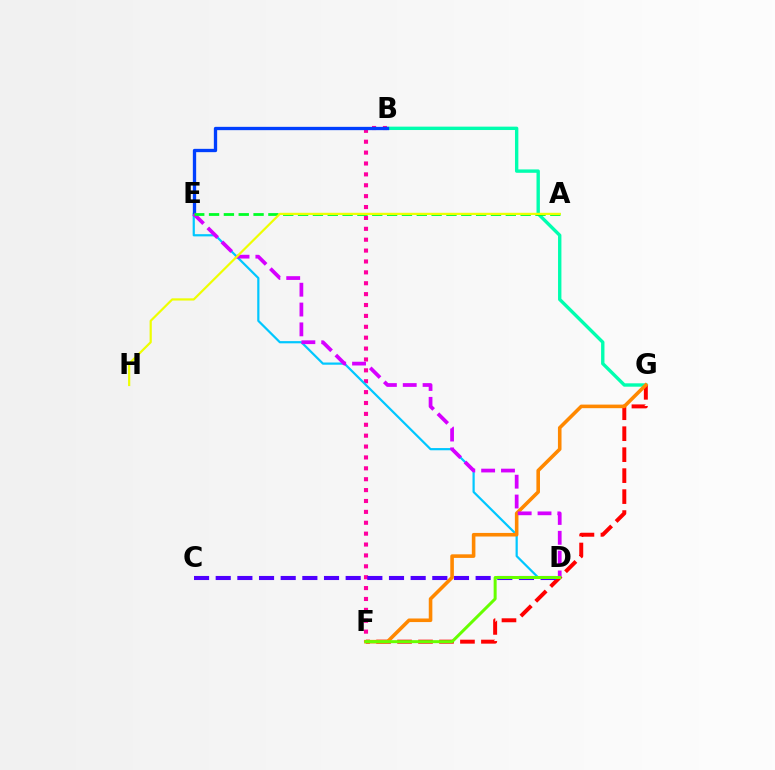{('B', 'G'): [{'color': '#00ffaf', 'line_style': 'solid', 'thickness': 2.43}], ('F', 'G'): [{'color': '#ff0000', 'line_style': 'dashed', 'thickness': 2.85}, {'color': '#ff8800', 'line_style': 'solid', 'thickness': 2.58}], ('B', 'F'): [{'color': '#ff00a0', 'line_style': 'dotted', 'thickness': 2.96}], ('D', 'E'): [{'color': '#00c7ff', 'line_style': 'solid', 'thickness': 1.59}, {'color': '#d600ff', 'line_style': 'dashed', 'thickness': 2.69}], ('C', 'D'): [{'color': '#4f00ff', 'line_style': 'dashed', 'thickness': 2.94}], ('B', 'E'): [{'color': '#003fff', 'line_style': 'solid', 'thickness': 2.39}], ('D', 'F'): [{'color': '#66ff00', 'line_style': 'solid', 'thickness': 2.16}], ('A', 'E'): [{'color': '#00ff27', 'line_style': 'dashed', 'thickness': 2.02}], ('A', 'H'): [{'color': '#eeff00', 'line_style': 'solid', 'thickness': 1.58}]}